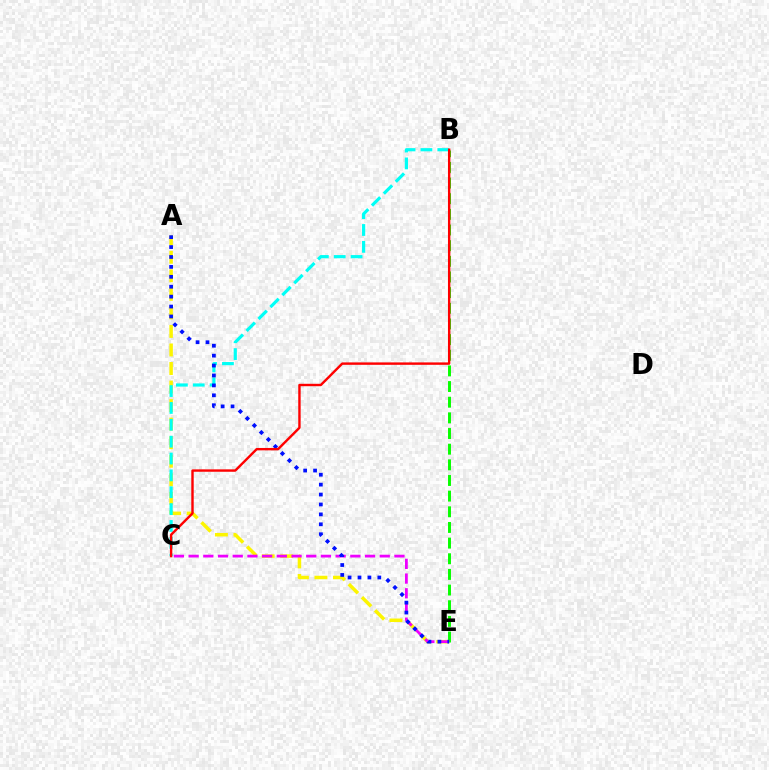{('B', 'E'): [{'color': '#08ff00', 'line_style': 'dashed', 'thickness': 2.13}], ('A', 'E'): [{'color': '#fcf500', 'line_style': 'dashed', 'thickness': 2.52}, {'color': '#0010ff', 'line_style': 'dotted', 'thickness': 2.69}], ('C', 'E'): [{'color': '#ee00ff', 'line_style': 'dashed', 'thickness': 2.0}], ('B', 'C'): [{'color': '#00fff6', 'line_style': 'dashed', 'thickness': 2.29}, {'color': '#ff0000', 'line_style': 'solid', 'thickness': 1.73}]}